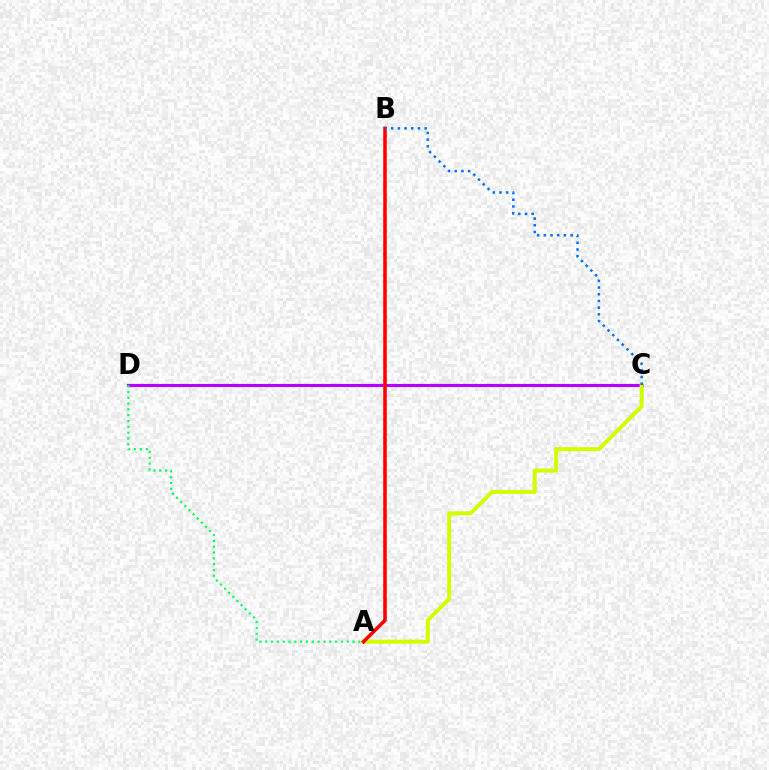{('C', 'D'): [{'color': '#b900ff', 'line_style': 'solid', 'thickness': 2.25}], ('A', 'C'): [{'color': '#d1ff00', 'line_style': 'solid', 'thickness': 2.87}], ('A', 'D'): [{'color': '#00ff5c', 'line_style': 'dotted', 'thickness': 1.58}], ('A', 'B'): [{'color': '#ff0000', 'line_style': 'solid', 'thickness': 2.56}], ('B', 'C'): [{'color': '#0074ff', 'line_style': 'dotted', 'thickness': 1.82}]}